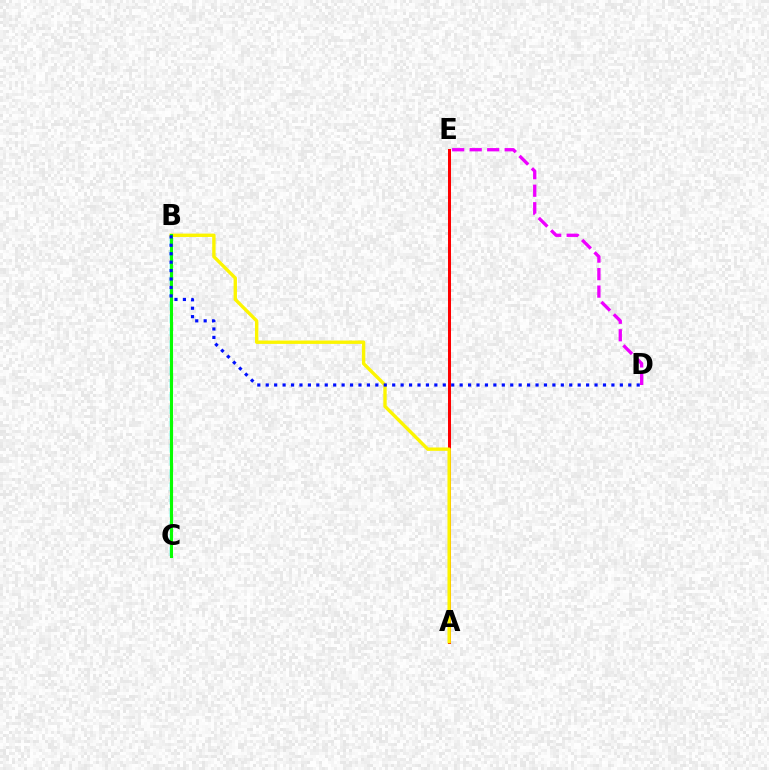{('A', 'E'): [{'color': '#ff0000', 'line_style': 'solid', 'thickness': 2.17}], ('B', 'C'): [{'color': '#00fff6', 'line_style': 'dashed', 'thickness': 1.76}, {'color': '#08ff00', 'line_style': 'solid', 'thickness': 2.22}], ('A', 'B'): [{'color': '#fcf500', 'line_style': 'solid', 'thickness': 2.43}], ('D', 'E'): [{'color': '#ee00ff', 'line_style': 'dashed', 'thickness': 2.38}], ('B', 'D'): [{'color': '#0010ff', 'line_style': 'dotted', 'thickness': 2.29}]}